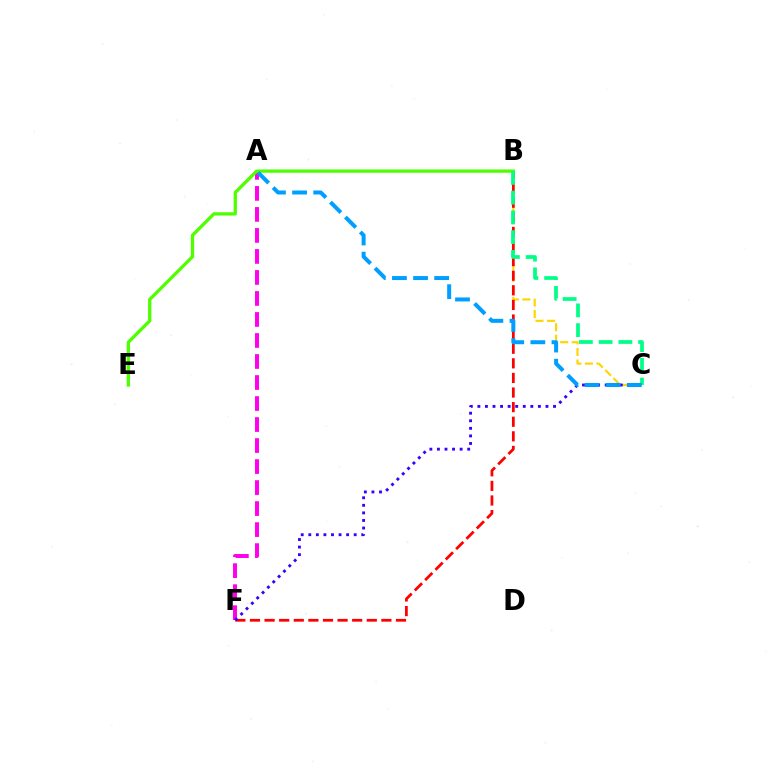{('A', 'F'): [{'color': '#ff00ed', 'line_style': 'dashed', 'thickness': 2.85}], ('B', 'C'): [{'color': '#ffd500', 'line_style': 'dashed', 'thickness': 1.57}, {'color': '#00ff86', 'line_style': 'dashed', 'thickness': 2.68}], ('B', 'F'): [{'color': '#ff0000', 'line_style': 'dashed', 'thickness': 1.98}], ('B', 'E'): [{'color': '#4fff00', 'line_style': 'solid', 'thickness': 2.37}], ('C', 'F'): [{'color': '#3700ff', 'line_style': 'dotted', 'thickness': 2.06}], ('A', 'C'): [{'color': '#009eff', 'line_style': 'dashed', 'thickness': 2.87}]}